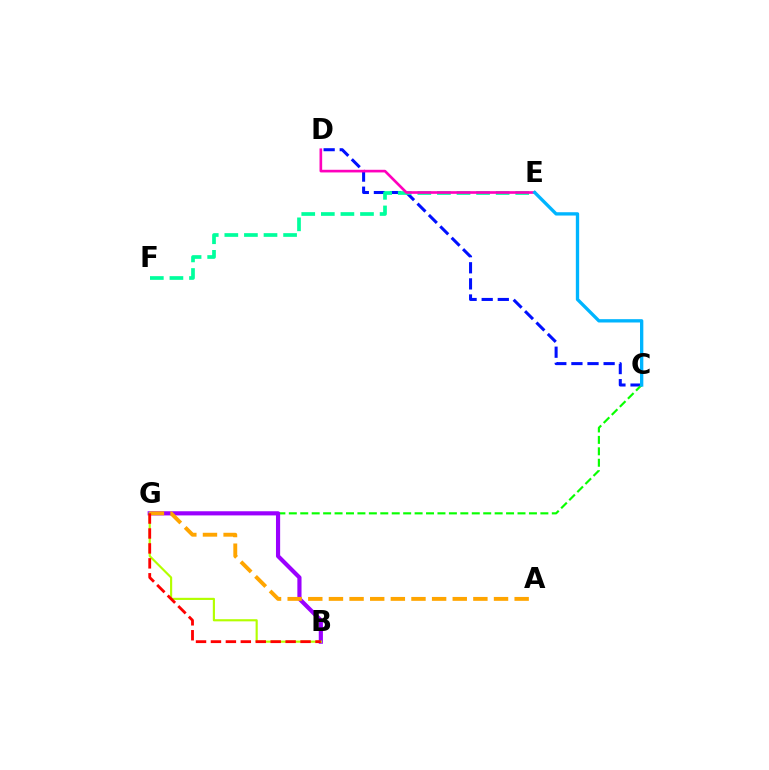{('C', 'D'): [{'color': '#0010ff', 'line_style': 'dashed', 'thickness': 2.19}], ('C', 'G'): [{'color': '#08ff00', 'line_style': 'dashed', 'thickness': 1.55}], ('E', 'F'): [{'color': '#00ff9d', 'line_style': 'dashed', 'thickness': 2.66}], ('B', 'G'): [{'color': '#9b00ff', 'line_style': 'solid', 'thickness': 3.0}, {'color': '#b3ff00', 'line_style': 'solid', 'thickness': 1.55}, {'color': '#ff0000', 'line_style': 'dashed', 'thickness': 2.03}], ('D', 'E'): [{'color': '#ff00bd', 'line_style': 'solid', 'thickness': 1.91}], ('A', 'G'): [{'color': '#ffa500', 'line_style': 'dashed', 'thickness': 2.8}], ('C', 'E'): [{'color': '#00b5ff', 'line_style': 'solid', 'thickness': 2.4}]}